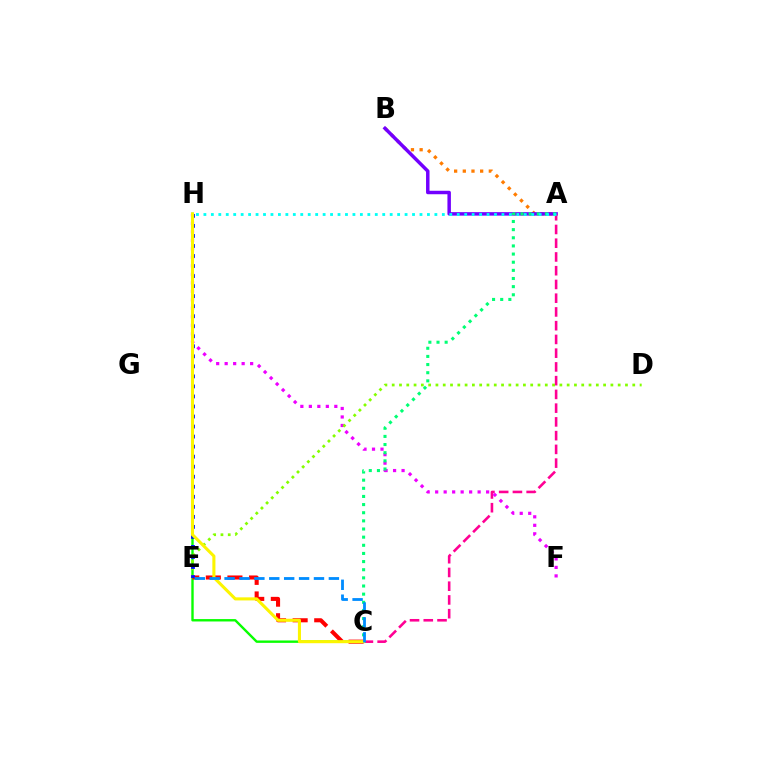{('A', 'B'): [{'color': '#ff7c00', 'line_style': 'dotted', 'thickness': 2.36}, {'color': '#7200ff', 'line_style': 'solid', 'thickness': 2.5}], ('C', 'H'): [{'color': '#08ff00', 'line_style': 'solid', 'thickness': 1.72}, {'color': '#fcf500', 'line_style': 'solid', 'thickness': 2.21}], ('A', 'C'): [{'color': '#ff0094', 'line_style': 'dashed', 'thickness': 1.87}, {'color': '#00ff74', 'line_style': 'dotted', 'thickness': 2.21}], ('F', 'H'): [{'color': '#ee00ff', 'line_style': 'dotted', 'thickness': 2.31}], ('D', 'E'): [{'color': '#84ff00', 'line_style': 'dotted', 'thickness': 1.98}], ('C', 'E'): [{'color': '#ff0000', 'line_style': 'dashed', 'thickness': 2.93}, {'color': '#008cff', 'line_style': 'dashed', 'thickness': 2.02}], ('E', 'H'): [{'color': '#0010ff', 'line_style': 'dotted', 'thickness': 2.73}], ('A', 'H'): [{'color': '#00fff6', 'line_style': 'dotted', 'thickness': 2.02}]}